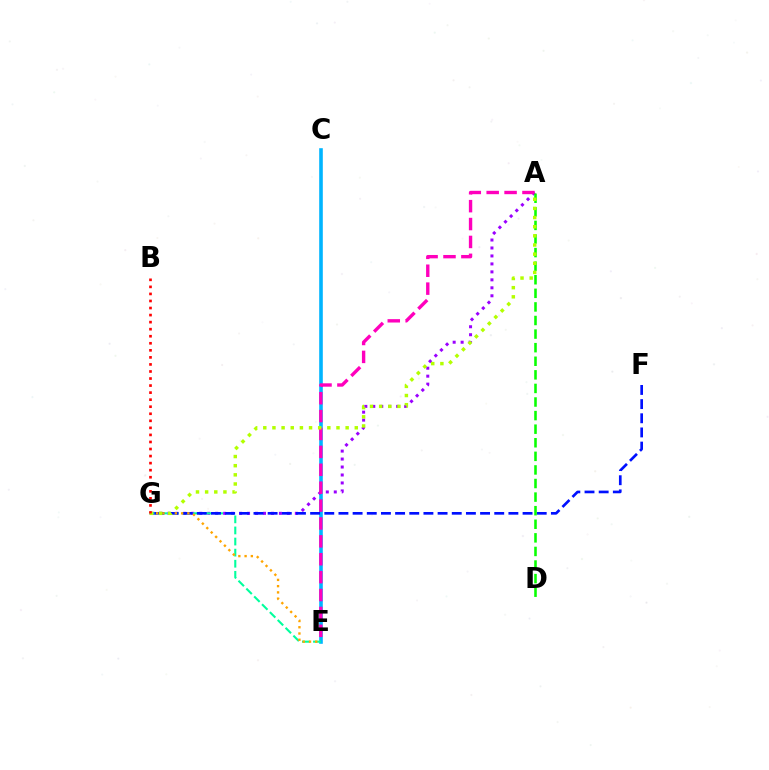{('C', 'E'): [{'color': '#00b5ff', 'line_style': 'solid', 'thickness': 2.6}], ('A', 'G'): [{'color': '#9b00ff', 'line_style': 'dotted', 'thickness': 2.16}, {'color': '#b3ff00', 'line_style': 'dotted', 'thickness': 2.49}], ('E', 'G'): [{'color': '#00ff9d', 'line_style': 'dashed', 'thickness': 1.51}, {'color': '#ffa500', 'line_style': 'dotted', 'thickness': 1.7}], ('F', 'G'): [{'color': '#0010ff', 'line_style': 'dashed', 'thickness': 1.92}], ('A', 'E'): [{'color': '#ff00bd', 'line_style': 'dashed', 'thickness': 2.43}], ('A', 'D'): [{'color': '#08ff00', 'line_style': 'dashed', 'thickness': 1.85}], ('B', 'G'): [{'color': '#ff0000', 'line_style': 'dotted', 'thickness': 1.92}]}